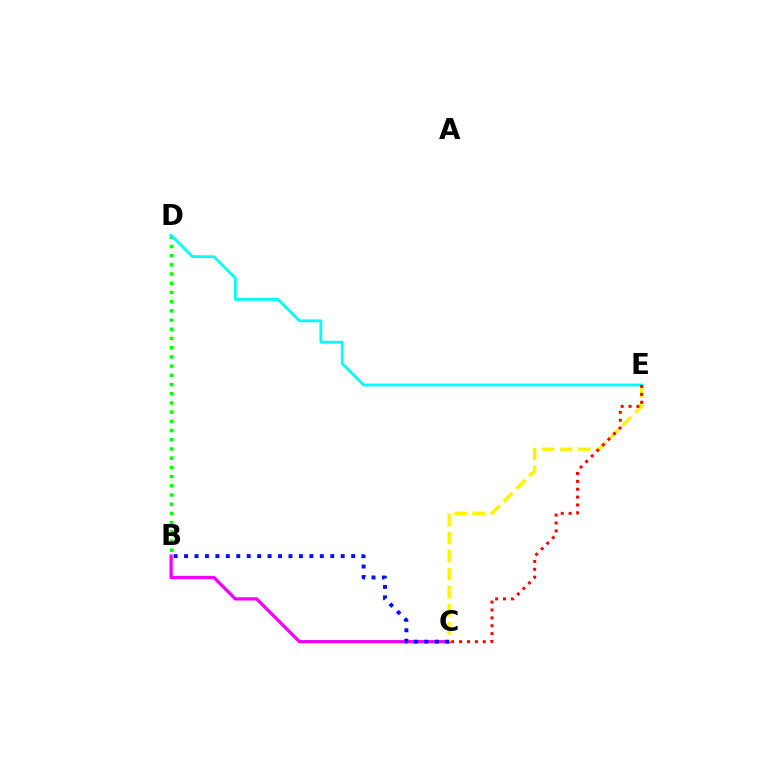{('B', 'D'): [{'color': '#08ff00', 'line_style': 'dotted', 'thickness': 2.5}], ('B', 'C'): [{'color': '#ee00ff', 'line_style': 'solid', 'thickness': 2.33}, {'color': '#0010ff', 'line_style': 'dotted', 'thickness': 2.84}], ('C', 'E'): [{'color': '#fcf500', 'line_style': 'dashed', 'thickness': 2.45}, {'color': '#ff0000', 'line_style': 'dotted', 'thickness': 2.14}], ('D', 'E'): [{'color': '#00fff6', 'line_style': 'solid', 'thickness': 2.01}]}